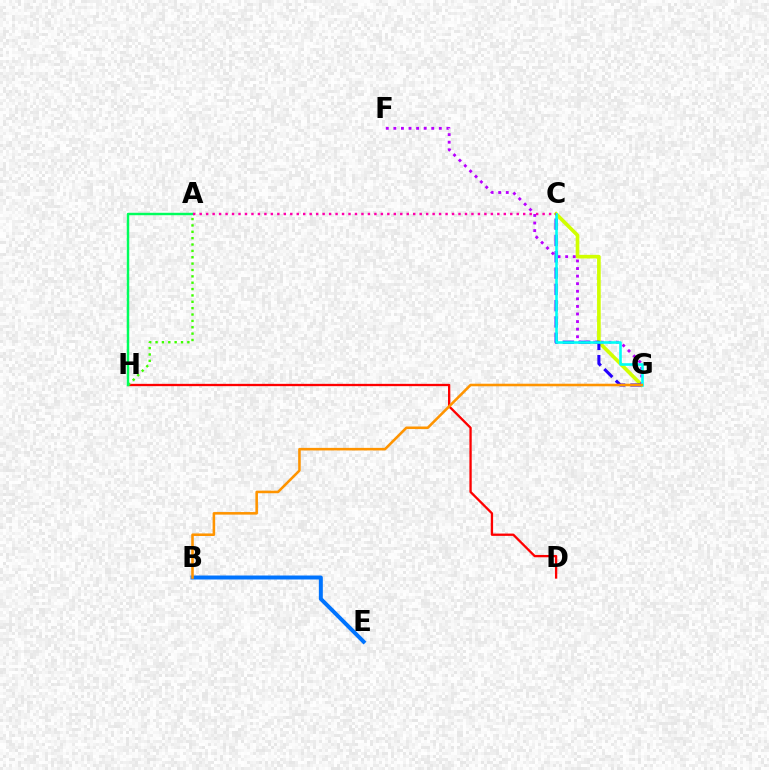{('B', 'E'): [{'color': '#0074ff', 'line_style': 'solid', 'thickness': 2.86}], ('C', 'G'): [{'color': '#d1ff00', 'line_style': 'solid', 'thickness': 2.63}, {'color': '#2500ff', 'line_style': 'dashed', 'thickness': 2.21}, {'color': '#00fff6', 'line_style': 'solid', 'thickness': 1.88}], ('D', 'H'): [{'color': '#ff0000', 'line_style': 'solid', 'thickness': 1.66}], ('F', 'G'): [{'color': '#b900ff', 'line_style': 'dotted', 'thickness': 2.06}], ('A', 'H'): [{'color': '#3dff00', 'line_style': 'dotted', 'thickness': 1.73}, {'color': '#00ff5c', 'line_style': 'solid', 'thickness': 1.75}], ('B', 'G'): [{'color': '#ff9400', 'line_style': 'solid', 'thickness': 1.85}], ('A', 'C'): [{'color': '#ff00ac', 'line_style': 'dotted', 'thickness': 1.76}]}